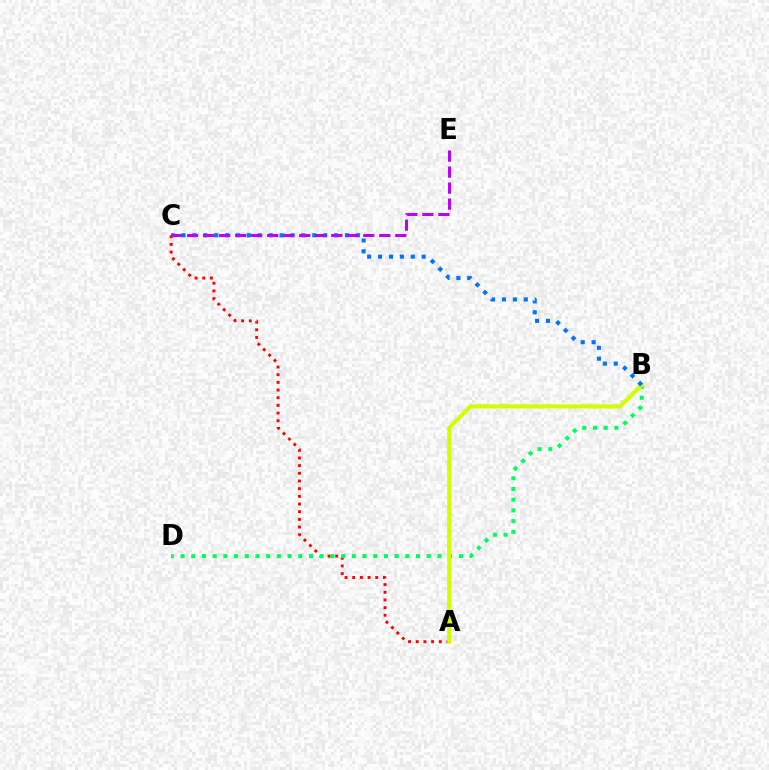{('A', 'C'): [{'color': '#ff0000', 'line_style': 'dotted', 'thickness': 2.09}], ('B', 'D'): [{'color': '#00ff5c', 'line_style': 'dotted', 'thickness': 2.91}], ('A', 'B'): [{'color': '#d1ff00', 'line_style': 'solid', 'thickness': 2.97}], ('B', 'C'): [{'color': '#0074ff', 'line_style': 'dotted', 'thickness': 2.96}], ('C', 'E'): [{'color': '#b900ff', 'line_style': 'dashed', 'thickness': 2.18}]}